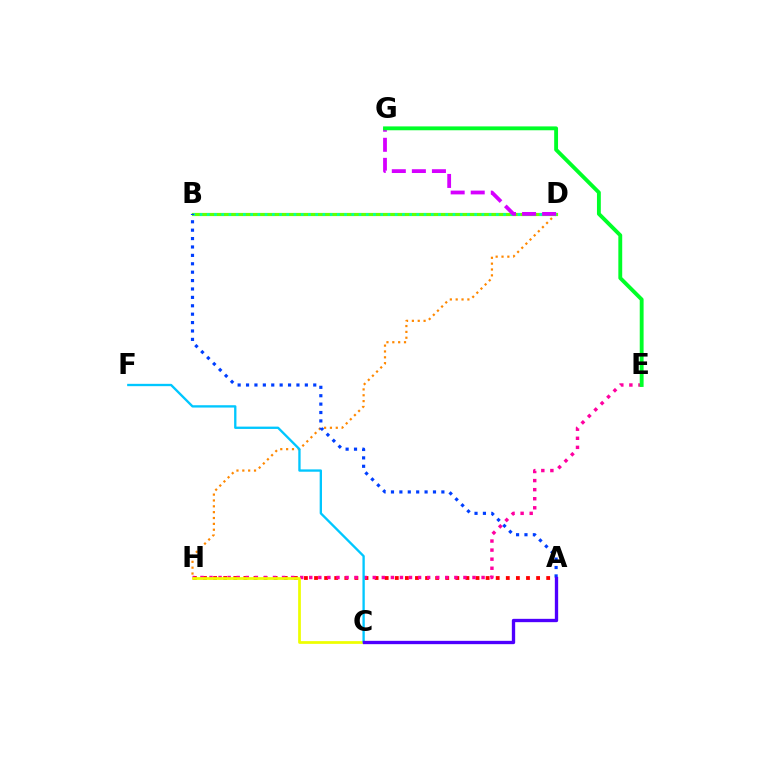{('D', 'H'): [{'color': '#ff8800', 'line_style': 'dotted', 'thickness': 1.59}], ('B', 'D'): [{'color': '#66ff00', 'line_style': 'solid', 'thickness': 2.29}, {'color': '#00ffaf', 'line_style': 'dotted', 'thickness': 1.96}], ('A', 'H'): [{'color': '#ff0000', 'line_style': 'dotted', 'thickness': 2.74}], ('A', 'B'): [{'color': '#003fff', 'line_style': 'dotted', 'thickness': 2.28}], ('E', 'H'): [{'color': '#ff00a0', 'line_style': 'dotted', 'thickness': 2.46}], ('C', 'H'): [{'color': '#eeff00', 'line_style': 'solid', 'thickness': 1.97}], ('C', 'F'): [{'color': '#00c7ff', 'line_style': 'solid', 'thickness': 1.68}], ('D', 'G'): [{'color': '#d600ff', 'line_style': 'dashed', 'thickness': 2.73}], ('A', 'C'): [{'color': '#4f00ff', 'line_style': 'solid', 'thickness': 2.4}], ('E', 'G'): [{'color': '#00ff27', 'line_style': 'solid', 'thickness': 2.78}]}